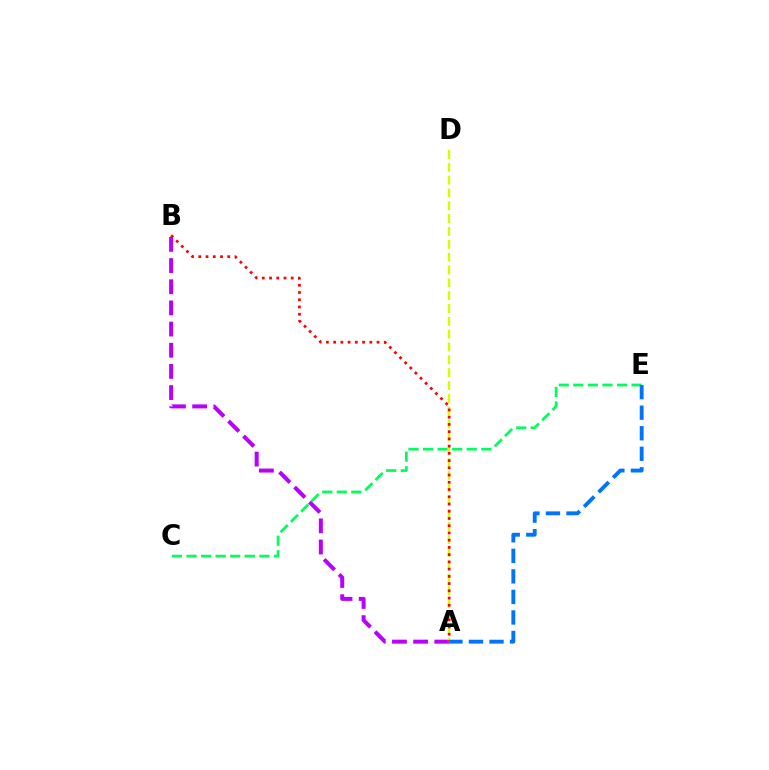{('A', 'B'): [{'color': '#b900ff', 'line_style': 'dashed', 'thickness': 2.88}, {'color': '#ff0000', 'line_style': 'dotted', 'thickness': 1.97}], ('C', 'E'): [{'color': '#00ff5c', 'line_style': 'dashed', 'thickness': 1.98}], ('A', 'D'): [{'color': '#d1ff00', 'line_style': 'dashed', 'thickness': 1.74}], ('A', 'E'): [{'color': '#0074ff', 'line_style': 'dashed', 'thickness': 2.79}]}